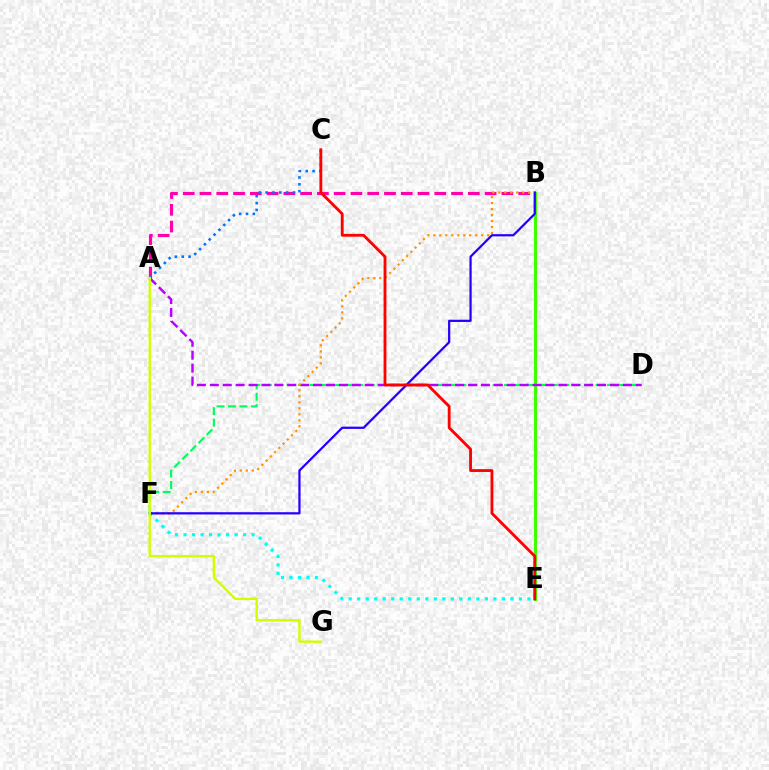{('D', 'F'): [{'color': '#00ff5c', 'line_style': 'dashed', 'thickness': 1.55}], ('B', 'E'): [{'color': '#3dff00', 'line_style': 'solid', 'thickness': 2.19}], ('A', 'D'): [{'color': '#b900ff', 'line_style': 'dashed', 'thickness': 1.75}], ('A', 'B'): [{'color': '#ff00ac', 'line_style': 'dashed', 'thickness': 2.28}], ('B', 'F'): [{'color': '#ff9400', 'line_style': 'dotted', 'thickness': 1.63}, {'color': '#2500ff', 'line_style': 'solid', 'thickness': 1.61}], ('A', 'C'): [{'color': '#0074ff', 'line_style': 'dotted', 'thickness': 1.86}], ('E', 'F'): [{'color': '#00fff6', 'line_style': 'dotted', 'thickness': 2.31}], ('A', 'G'): [{'color': '#d1ff00', 'line_style': 'solid', 'thickness': 1.73}], ('C', 'E'): [{'color': '#ff0000', 'line_style': 'solid', 'thickness': 2.04}]}